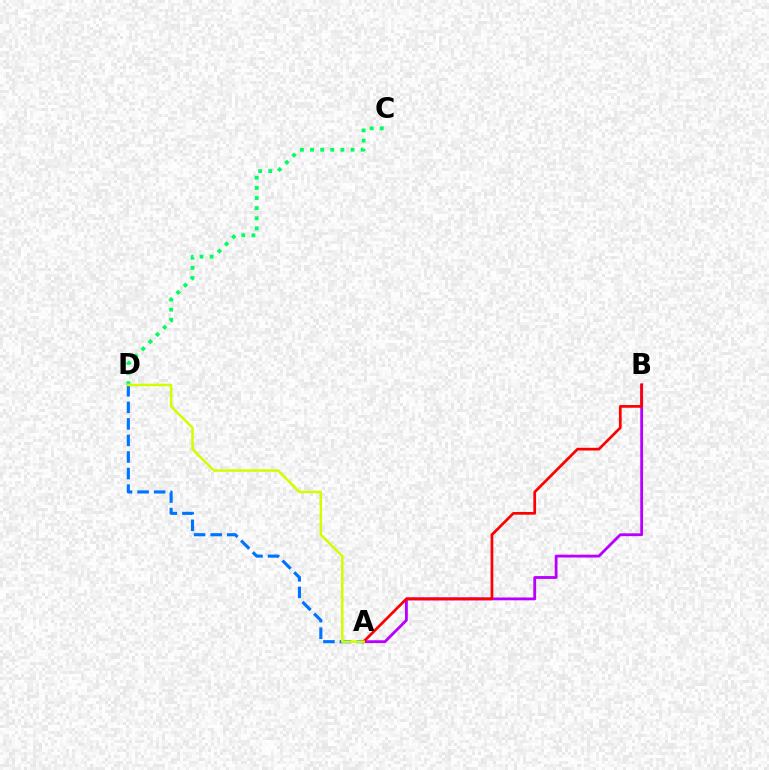{('A', 'D'): [{'color': '#0074ff', 'line_style': 'dashed', 'thickness': 2.25}, {'color': '#d1ff00', 'line_style': 'solid', 'thickness': 1.81}], ('A', 'B'): [{'color': '#b900ff', 'line_style': 'solid', 'thickness': 2.04}, {'color': '#ff0000', 'line_style': 'solid', 'thickness': 1.95}], ('C', 'D'): [{'color': '#00ff5c', 'line_style': 'dotted', 'thickness': 2.75}]}